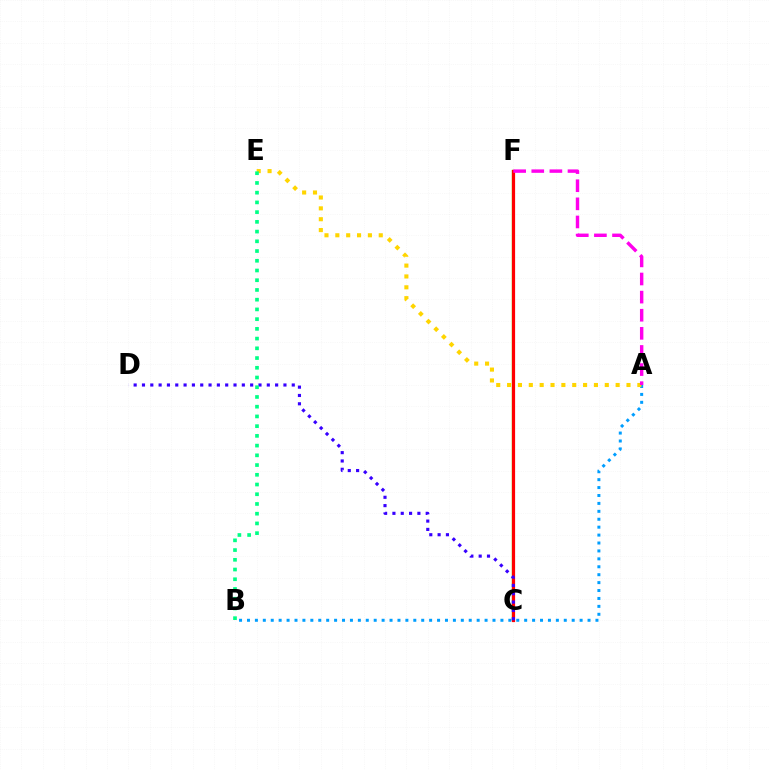{('C', 'F'): [{'color': '#4fff00', 'line_style': 'solid', 'thickness': 1.7}, {'color': '#ff0000', 'line_style': 'solid', 'thickness': 2.31}], ('A', 'B'): [{'color': '#009eff', 'line_style': 'dotted', 'thickness': 2.15}], ('A', 'E'): [{'color': '#ffd500', 'line_style': 'dotted', 'thickness': 2.95}], ('C', 'D'): [{'color': '#3700ff', 'line_style': 'dotted', 'thickness': 2.26}], ('A', 'F'): [{'color': '#ff00ed', 'line_style': 'dashed', 'thickness': 2.46}], ('B', 'E'): [{'color': '#00ff86', 'line_style': 'dotted', 'thickness': 2.64}]}